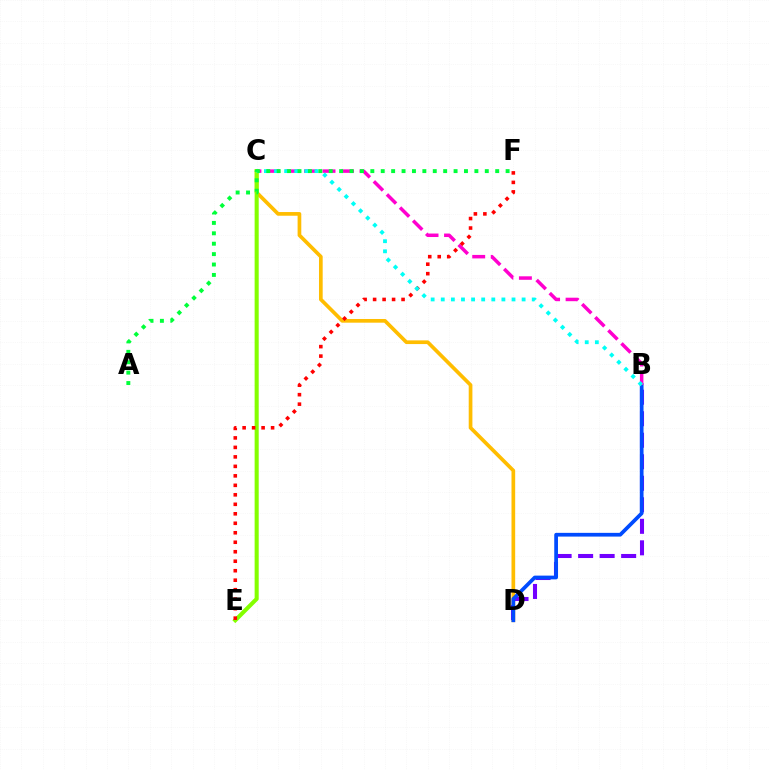{('C', 'D'): [{'color': '#ffbd00', 'line_style': 'solid', 'thickness': 2.66}], ('B', 'D'): [{'color': '#7200ff', 'line_style': 'dashed', 'thickness': 2.92}, {'color': '#004bff', 'line_style': 'solid', 'thickness': 2.69}], ('B', 'C'): [{'color': '#ff00cf', 'line_style': 'dashed', 'thickness': 2.52}, {'color': '#00fff6', 'line_style': 'dotted', 'thickness': 2.75}], ('C', 'E'): [{'color': '#84ff00', 'line_style': 'solid', 'thickness': 2.93}], ('E', 'F'): [{'color': '#ff0000', 'line_style': 'dotted', 'thickness': 2.58}], ('A', 'F'): [{'color': '#00ff39', 'line_style': 'dotted', 'thickness': 2.83}]}